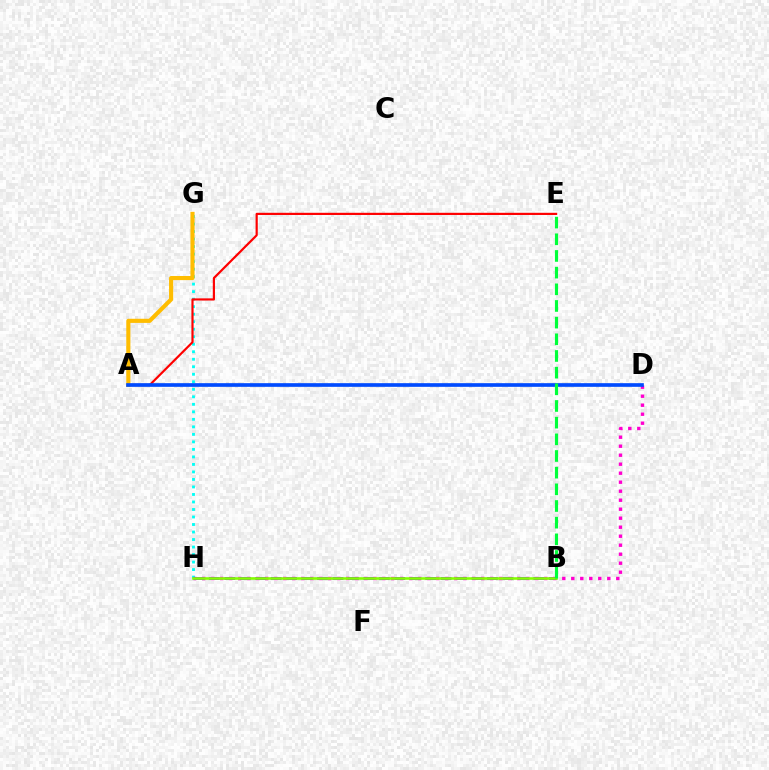{('G', 'H'): [{'color': '#00fff6', 'line_style': 'dotted', 'thickness': 2.04}], ('A', 'E'): [{'color': '#ff0000', 'line_style': 'solid', 'thickness': 1.57}], ('D', 'H'): [{'color': '#ff00cf', 'line_style': 'dotted', 'thickness': 2.45}], ('A', 'G'): [{'color': '#ffbd00', 'line_style': 'solid', 'thickness': 2.97}], ('A', 'D'): [{'color': '#004bff', 'line_style': 'solid', 'thickness': 2.64}], ('B', 'H'): [{'color': '#7200ff', 'line_style': 'dashed', 'thickness': 2.1}, {'color': '#84ff00', 'line_style': 'solid', 'thickness': 1.87}], ('B', 'E'): [{'color': '#00ff39', 'line_style': 'dashed', 'thickness': 2.26}]}